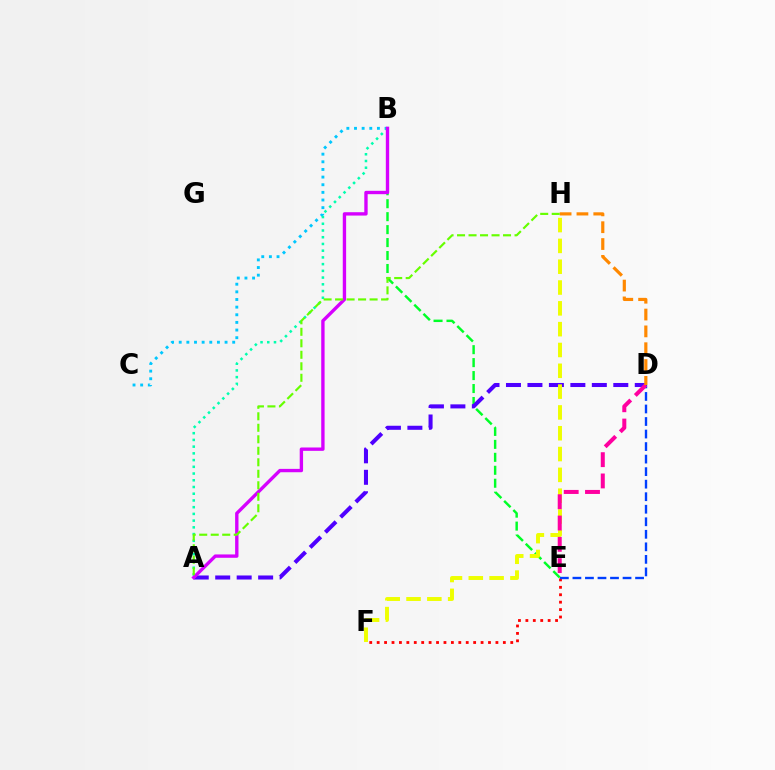{('E', 'F'): [{'color': '#ff0000', 'line_style': 'dotted', 'thickness': 2.02}], ('B', 'C'): [{'color': '#00c7ff', 'line_style': 'dotted', 'thickness': 2.08}], ('A', 'B'): [{'color': '#00ffaf', 'line_style': 'dotted', 'thickness': 1.83}, {'color': '#d600ff', 'line_style': 'solid', 'thickness': 2.42}], ('D', 'E'): [{'color': '#003fff', 'line_style': 'dashed', 'thickness': 1.7}, {'color': '#ff00a0', 'line_style': 'dashed', 'thickness': 2.89}], ('B', 'E'): [{'color': '#00ff27', 'line_style': 'dashed', 'thickness': 1.76}], ('A', 'D'): [{'color': '#4f00ff', 'line_style': 'dashed', 'thickness': 2.92}], ('F', 'H'): [{'color': '#eeff00', 'line_style': 'dashed', 'thickness': 2.83}], ('D', 'H'): [{'color': '#ff8800', 'line_style': 'dashed', 'thickness': 2.29}], ('A', 'H'): [{'color': '#66ff00', 'line_style': 'dashed', 'thickness': 1.56}]}